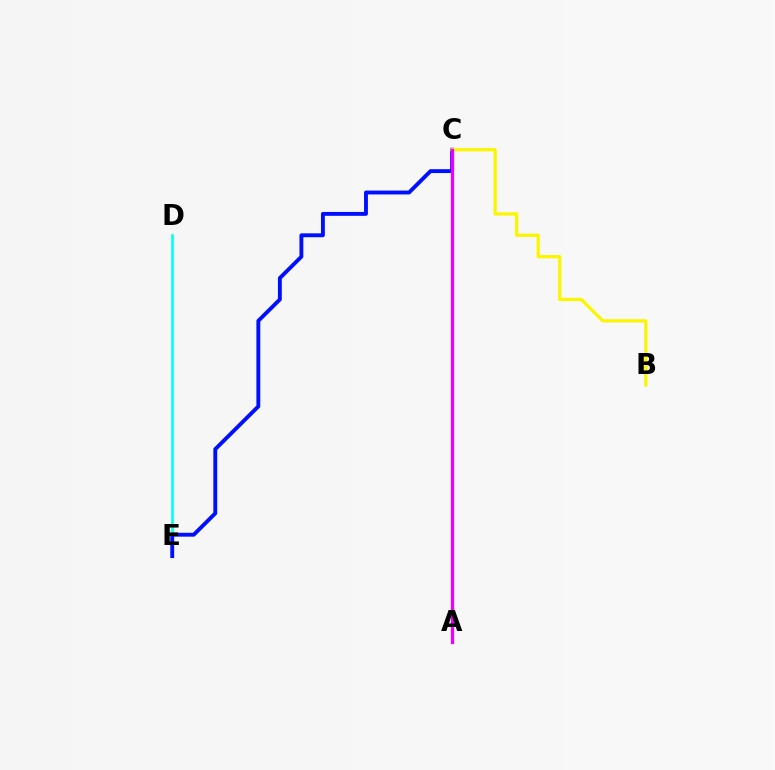{('D', 'E'): [{'color': '#00fff6', 'line_style': 'solid', 'thickness': 1.87}], ('A', 'C'): [{'color': '#ff0000', 'line_style': 'dotted', 'thickness': 2.04}, {'color': '#08ff00', 'line_style': 'dashed', 'thickness': 2.08}, {'color': '#ee00ff', 'line_style': 'solid', 'thickness': 2.34}], ('C', 'E'): [{'color': '#0010ff', 'line_style': 'solid', 'thickness': 2.8}], ('B', 'C'): [{'color': '#fcf500', 'line_style': 'solid', 'thickness': 2.33}]}